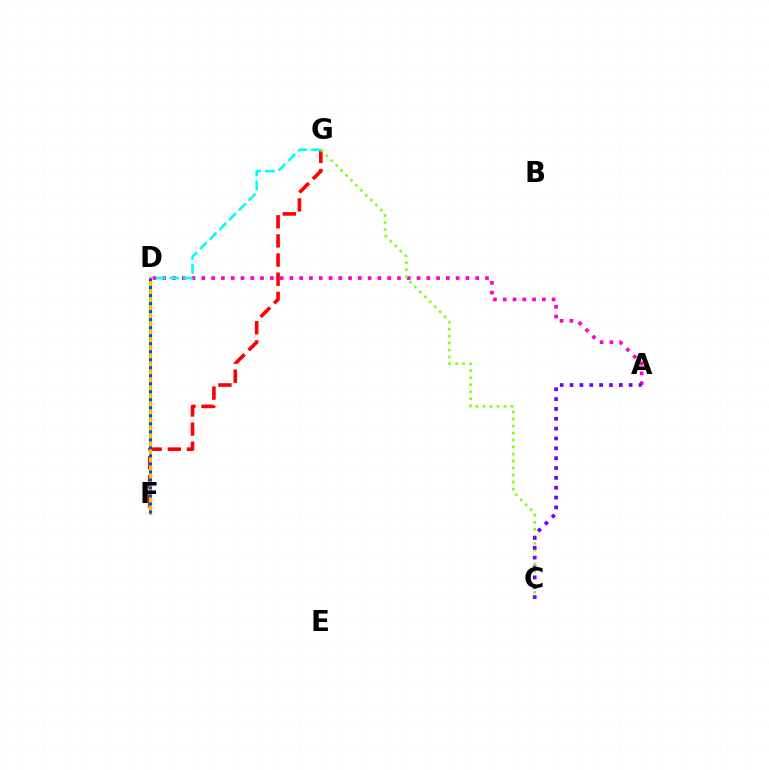{('D', 'F'): [{'color': '#00ff39', 'line_style': 'dotted', 'thickness': 2.37}, {'color': '#ffbd00', 'line_style': 'solid', 'thickness': 2.29}, {'color': '#004bff', 'line_style': 'dotted', 'thickness': 2.18}], ('F', 'G'): [{'color': '#ff0000', 'line_style': 'dashed', 'thickness': 2.6}], ('A', 'D'): [{'color': '#ff00cf', 'line_style': 'dotted', 'thickness': 2.66}], ('C', 'G'): [{'color': '#84ff00', 'line_style': 'dotted', 'thickness': 1.9}], ('A', 'C'): [{'color': '#7200ff', 'line_style': 'dotted', 'thickness': 2.68}], ('D', 'G'): [{'color': '#00fff6', 'line_style': 'dashed', 'thickness': 1.87}]}